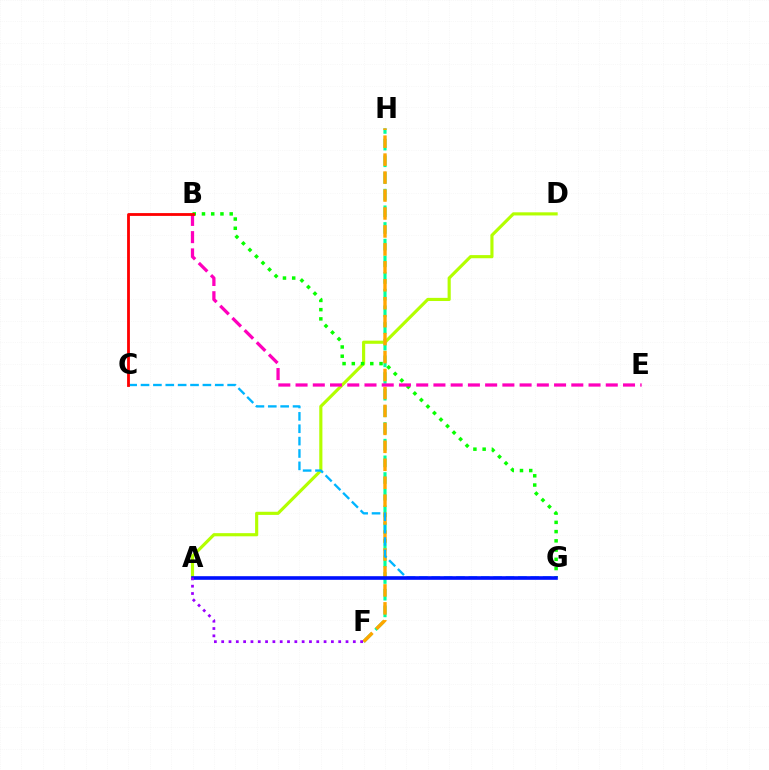{('F', 'H'): [{'color': '#00ff9d', 'line_style': 'dashed', 'thickness': 2.26}, {'color': '#ffa500', 'line_style': 'dashed', 'thickness': 2.44}], ('A', 'D'): [{'color': '#b3ff00', 'line_style': 'solid', 'thickness': 2.26}], ('B', 'G'): [{'color': '#08ff00', 'line_style': 'dotted', 'thickness': 2.51}], ('C', 'G'): [{'color': '#00b5ff', 'line_style': 'dashed', 'thickness': 1.68}], ('B', 'E'): [{'color': '#ff00bd', 'line_style': 'dashed', 'thickness': 2.34}], ('B', 'C'): [{'color': '#ff0000', 'line_style': 'solid', 'thickness': 2.03}], ('A', 'G'): [{'color': '#0010ff', 'line_style': 'solid', 'thickness': 2.6}], ('A', 'F'): [{'color': '#9b00ff', 'line_style': 'dotted', 'thickness': 1.99}]}